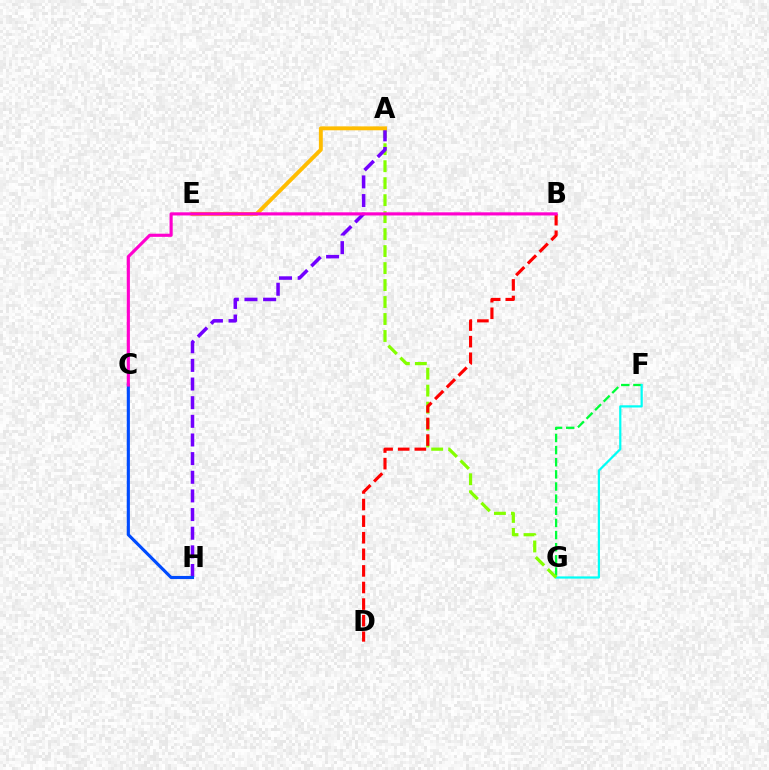{('F', 'G'): [{'color': '#00ff39', 'line_style': 'dashed', 'thickness': 1.65}, {'color': '#00fff6', 'line_style': 'solid', 'thickness': 1.59}], ('A', 'G'): [{'color': '#84ff00', 'line_style': 'dashed', 'thickness': 2.31}], ('B', 'D'): [{'color': '#ff0000', 'line_style': 'dashed', 'thickness': 2.25}], ('A', 'H'): [{'color': '#7200ff', 'line_style': 'dashed', 'thickness': 2.53}], ('A', 'E'): [{'color': '#ffbd00', 'line_style': 'solid', 'thickness': 2.81}], ('C', 'H'): [{'color': '#004bff', 'line_style': 'solid', 'thickness': 2.25}], ('B', 'C'): [{'color': '#ff00cf', 'line_style': 'solid', 'thickness': 2.26}]}